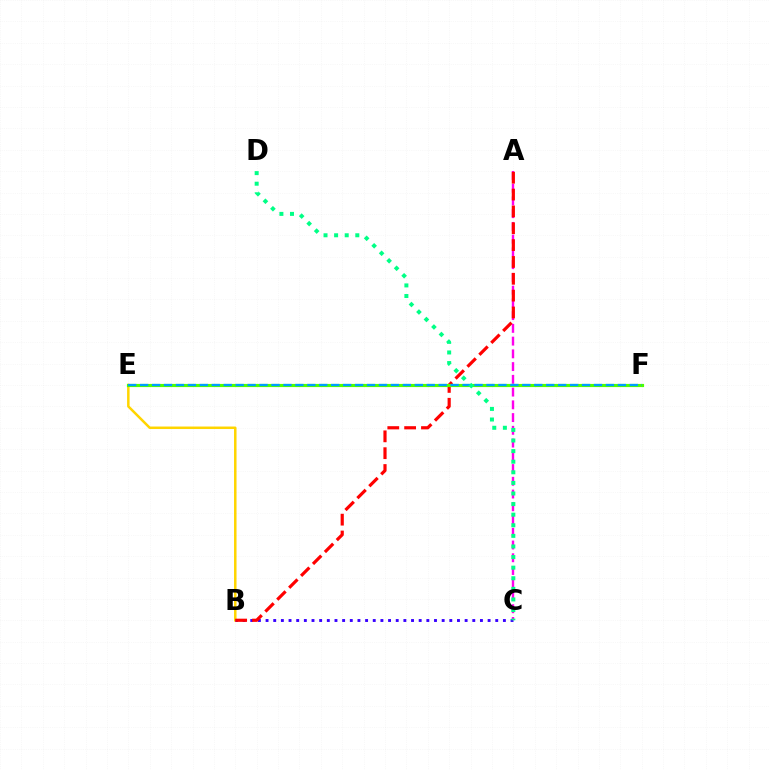{('B', 'E'): [{'color': '#ffd500', 'line_style': 'solid', 'thickness': 1.8}], ('A', 'C'): [{'color': '#ff00ed', 'line_style': 'dashed', 'thickness': 1.73}], ('B', 'C'): [{'color': '#3700ff', 'line_style': 'dotted', 'thickness': 2.08}], ('A', 'B'): [{'color': '#ff0000', 'line_style': 'dashed', 'thickness': 2.29}], ('E', 'F'): [{'color': '#4fff00', 'line_style': 'solid', 'thickness': 2.27}, {'color': '#009eff', 'line_style': 'dashed', 'thickness': 1.62}], ('C', 'D'): [{'color': '#00ff86', 'line_style': 'dotted', 'thickness': 2.88}]}